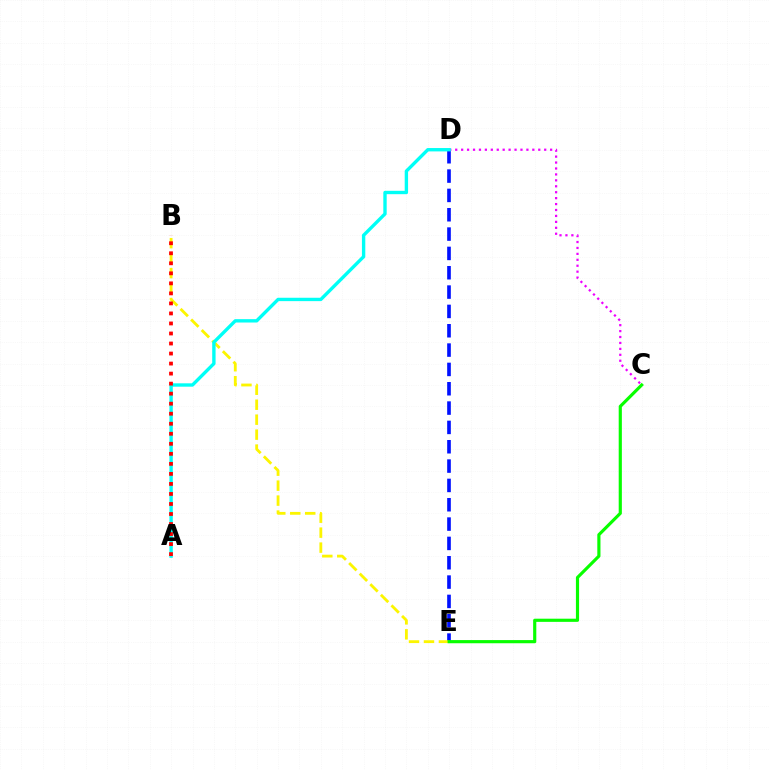{('D', 'E'): [{'color': '#0010ff', 'line_style': 'dashed', 'thickness': 2.63}], ('C', 'D'): [{'color': '#ee00ff', 'line_style': 'dotted', 'thickness': 1.61}], ('B', 'E'): [{'color': '#fcf500', 'line_style': 'dashed', 'thickness': 2.03}], ('A', 'D'): [{'color': '#00fff6', 'line_style': 'solid', 'thickness': 2.43}], ('C', 'E'): [{'color': '#08ff00', 'line_style': 'solid', 'thickness': 2.28}], ('A', 'B'): [{'color': '#ff0000', 'line_style': 'dotted', 'thickness': 2.72}]}